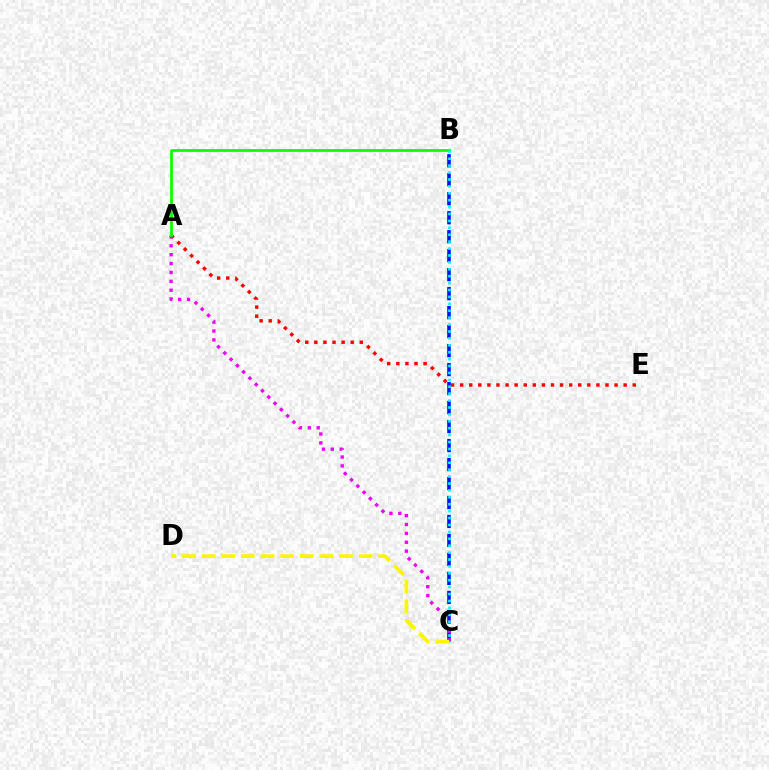{('A', 'E'): [{'color': '#ff0000', 'line_style': 'dotted', 'thickness': 2.47}], ('B', 'C'): [{'color': '#0010ff', 'line_style': 'dashed', 'thickness': 2.58}, {'color': '#00fff6', 'line_style': 'dotted', 'thickness': 1.88}], ('A', 'C'): [{'color': '#ee00ff', 'line_style': 'dotted', 'thickness': 2.41}], ('A', 'B'): [{'color': '#08ff00', 'line_style': 'solid', 'thickness': 1.96}], ('C', 'D'): [{'color': '#fcf500', 'line_style': 'dashed', 'thickness': 2.66}]}